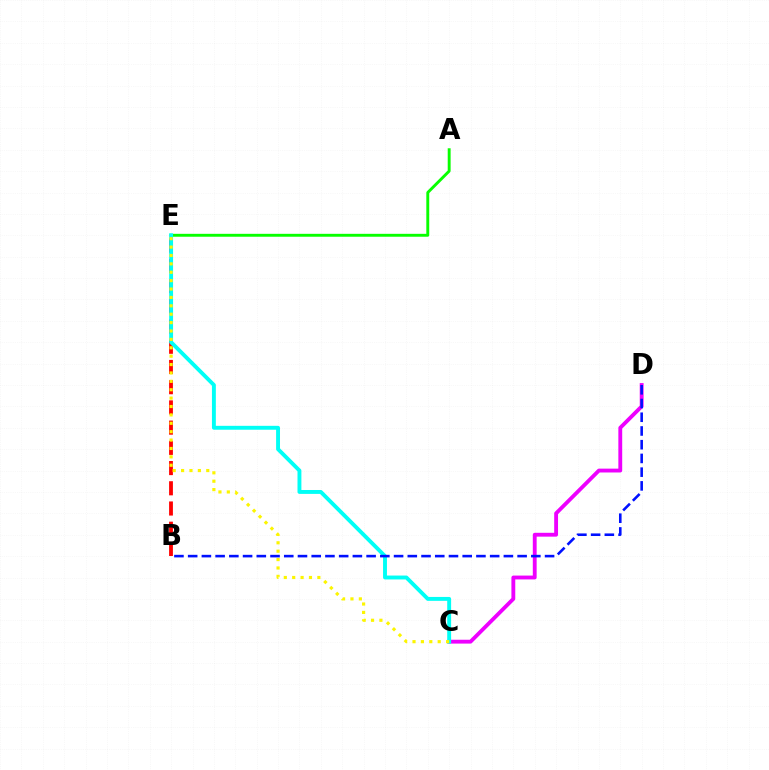{('C', 'D'): [{'color': '#ee00ff', 'line_style': 'solid', 'thickness': 2.77}], ('A', 'E'): [{'color': '#08ff00', 'line_style': 'solid', 'thickness': 2.09}], ('B', 'E'): [{'color': '#ff0000', 'line_style': 'dashed', 'thickness': 2.75}], ('C', 'E'): [{'color': '#00fff6', 'line_style': 'solid', 'thickness': 2.81}, {'color': '#fcf500', 'line_style': 'dotted', 'thickness': 2.28}], ('B', 'D'): [{'color': '#0010ff', 'line_style': 'dashed', 'thickness': 1.86}]}